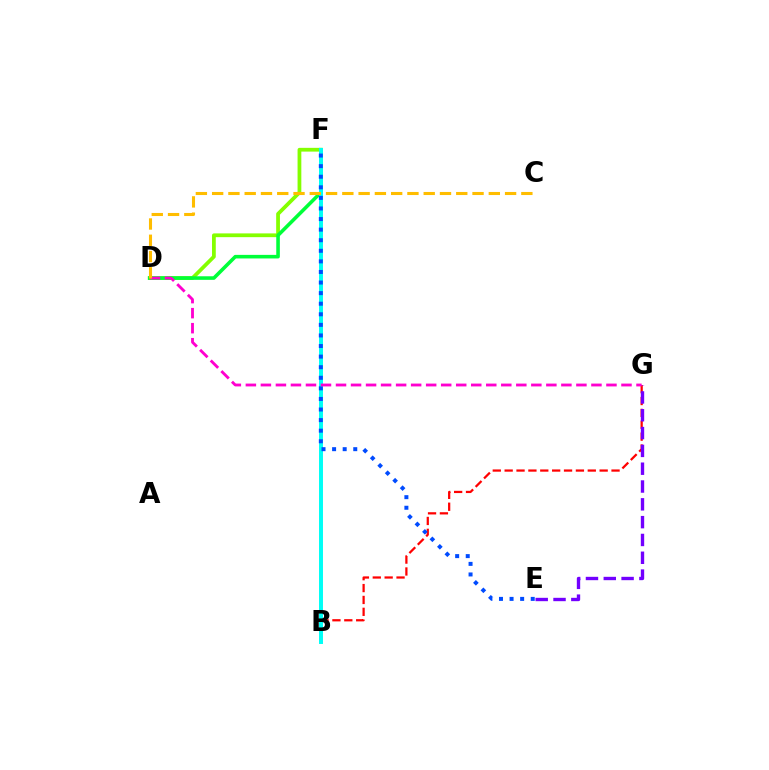{('D', 'F'): [{'color': '#84ff00', 'line_style': 'solid', 'thickness': 2.71}, {'color': '#00ff39', 'line_style': 'solid', 'thickness': 2.58}], ('B', 'G'): [{'color': '#ff0000', 'line_style': 'dashed', 'thickness': 1.61}], ('E', 'G'): [{'color': '#7200ff', 'line_style': 'dashed', 'thickness': 2.42}], ('B', 'F'): [{'color': '#00fff6', 'line_style': 'solid', 'thickness': 2.85}], ('E', 'F'): [{'color': '#004bff', 'line_style': 'dotted', 'thickness': 2.88}], ('D', 'G'): [{'color': '#ff00cf', 'line_style': 'dashed', 'thickness': 2.04}], ('C', 'D'): [{'color': '#ffbd00', 'line_style': 'dashed', 'thickness': 2.21}]}